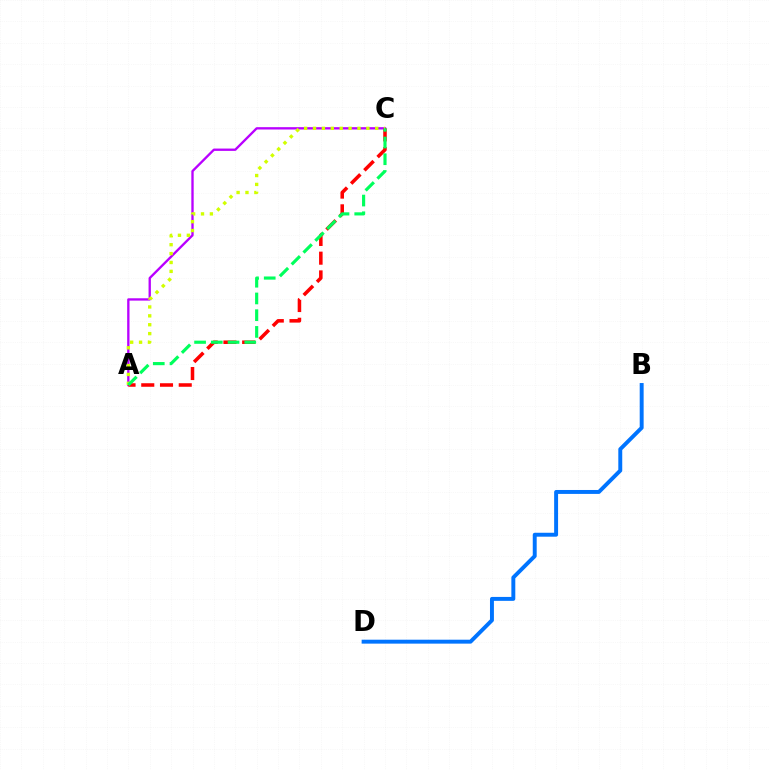{('A', 'C'): [{'color': '#b900ff', 'line_style': 'solid', 'thickness': 1.68}, {'color': '#ff0000', 'line_style': 'dashed', 'thickness': 2.55}, {'color': '#d1ff00', 'line_style': 'dotted', 'thickness': 2.41}, {'color': '#00ff5c', 'line_style': 'dashed', 'thickness': 2.27}], ('B', 'D'): [{'color': '#0074ff', 'line_style': 'solid', 'thickness': 2.83}]}